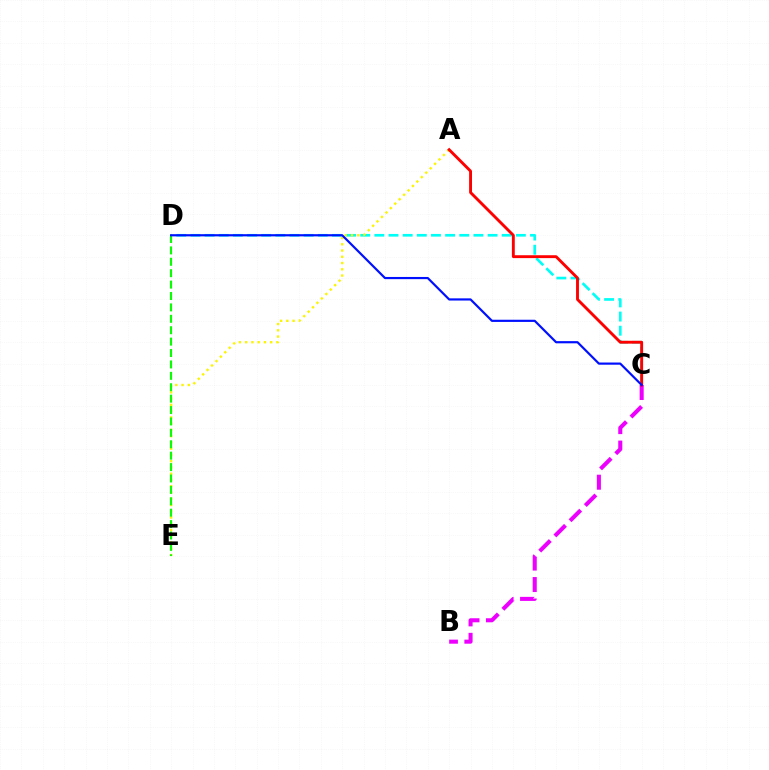{('C', 'D'): [{'color': '#00fff6', 'line_style': 'dashed', 'thickness': 1.92}, {'color': '#0010ff', 'line_style': 'solid', 'thickness': 1.57}], ('A', 'E'): [{'color': '#fcf500', 'line_style': 'dotted', 'thickness': 1.7}], ('B', 'C'): [{'color': '#ee00ff', 'line_style': 'dashed', 'thickness': 2.92}], ('D', 'E'): [{'color': '#08ff00', 'line_style': 'dashed', 'thickness': 1.55}], ('A', 'C'): [{'color': '#ff0000', 'line_style': 'solid', 'thickness': 2.08}]}